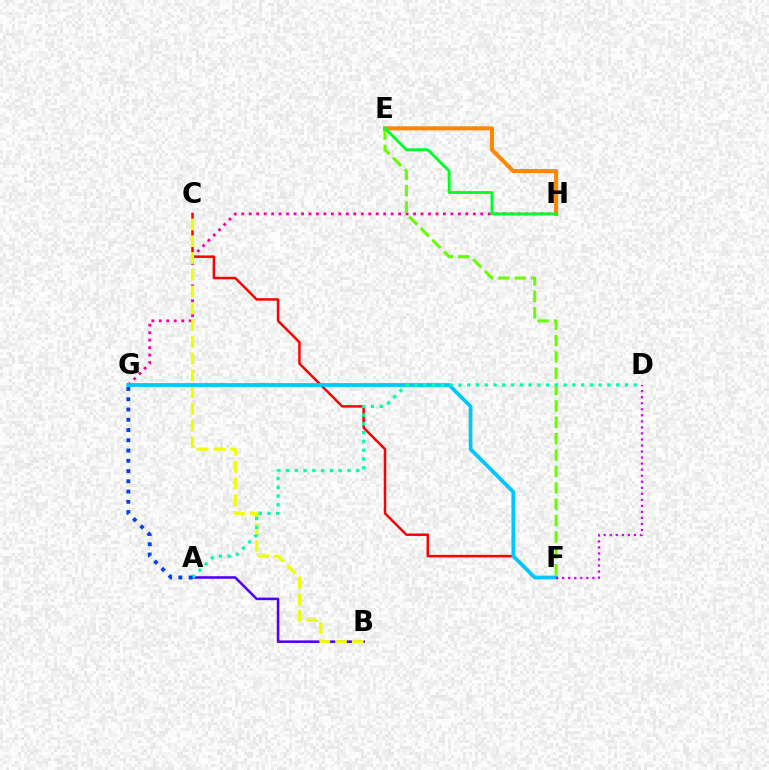{('A', 'B'): [{'color': '#4f00ff', 'line_style': 'solid', 'thickness': 1.85}], ('C', 'F'): [{'color': '#ff0000', 'line_style': 'solid', 'thickness': 1.79}], ('G', 'H'): [{'color': '#ff00a0', 'line_style': 'dotted', 'thickness': 2.03}], ('B', 'C'): [{'color': '#eeff00', 'line_style': 'dashed', 'thickness': 2.28}], ('F', 'G'): [{'color': '#00c7ff', 'line_style': 'solid', 'thickness': 2.71}], ('E', 'F'): [{'color': '#66ff00', 'line_style': 'dashed', 'thickness': 2.22}], ('A', 'D'): [{'color': '#00ffaf', 'line_style': 'dotted', 'thickness': 2.38}], ('E', 'H'): [{'color': '#ff8800', 'line_style': 'solid', 'thickness': 2.94}, {'color': '#00ff27', 'line_style': 'solid', 'thickness': 2.04}], ('D', 'F'): [{'color': '#d600ff', 'line_style': 'dotted', 'thickness': 1.64}], ('A', 'G'): [{'color': '#003fff', 'line_style': 'dotted', 'thickness': 2.79}]}